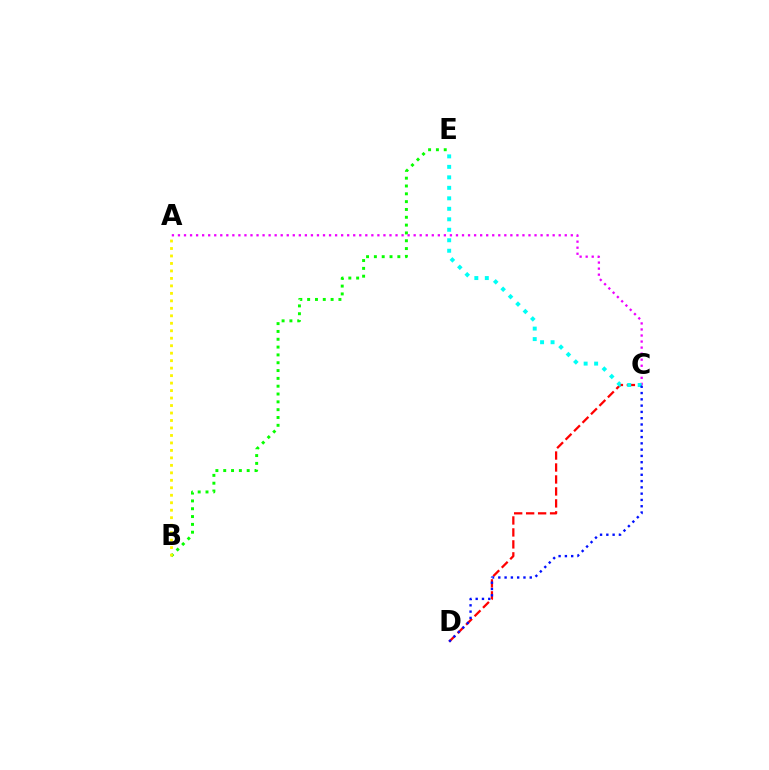{('B', 'E'): [{'color': '#08ff00', 'line_style': 'dotted', 'thickness': 2.13}], ('C', 'D'): [{'color': '#ff0000', 'line_style': 'dashed', 'thickness': 1.63}, {'color': '#0010ff', 'line_style': 'dotted', 'thickness': 1.71}], ('A', 'B'): [{'color': '#fcf500', 'line_style': 'dotted', 'thickness': 2.03}], ('A', 'C'): [{'color': '#ee00ff', 'line_style': 'dotted', 'thickness': 1.64}], ('C', 'E'): [{'color': '#00fff6', 'line_style': 'dotted', 'thickness': 2.85}]}